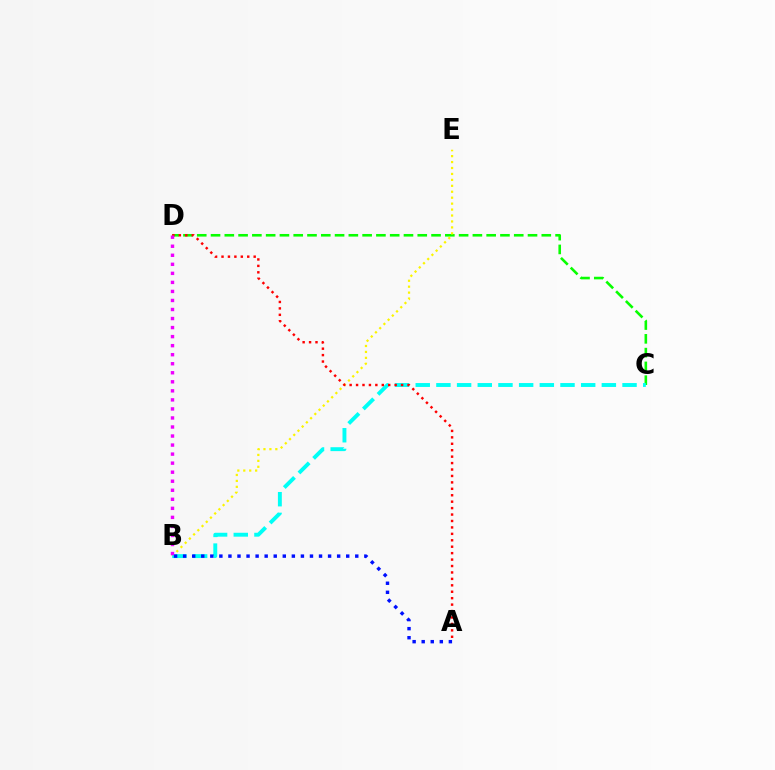{('C', 'D'): [{'color': '#08ff00', 'line_style': 'dashed', 'thickness': 1.87}], ('B', 'E'): [{'color': '#fcf500', 'line_style': 'dotted', 'thickness': 1.61}], ('B', 'C'): [{'color': '#00fff6', 'line_style': 'dashed', 'thickness': 2.81}], ('A', 'B'): [{'color': '#0010ff', 'line_style': 'dotted', 'thickness': 2.46}], ('A', 'D'): [{'color': '#ff0000', 'line_style': 'dotted', 'thickness': 1.75}], ('B', 'D'): [{'color': '#ee00ff', 'line_style': 'dotted', 'thickness': 2.46}]}